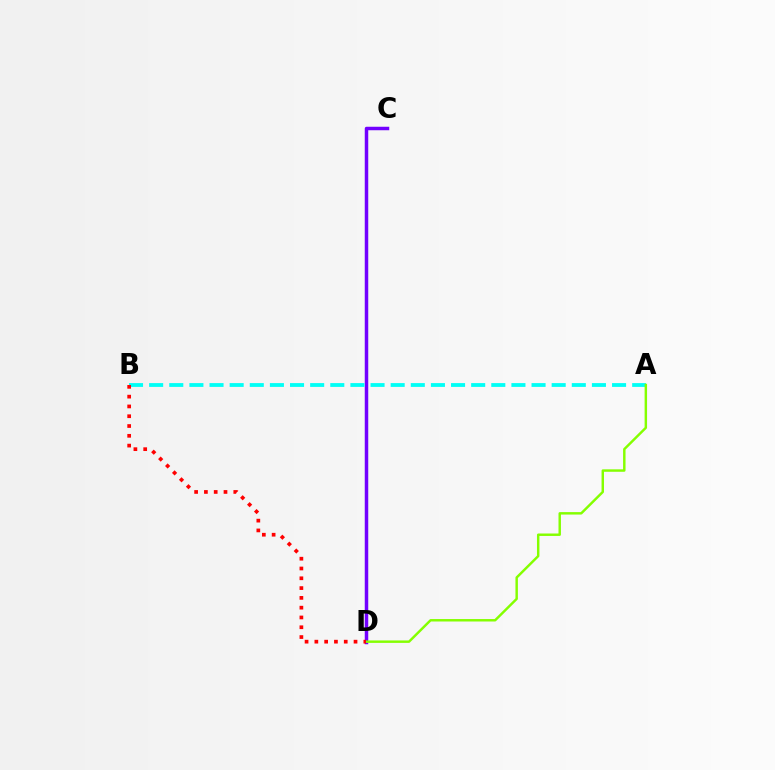{('C', 'D'): [{'color': '#7200ff', 'line_style': 'solid', 'thickness': 2.51}], ('A', 'B'): [{'color': '#00fff6', 'line_style': 'dashed', 'thickness': 2.73}], ('A', 'D'): [{'color': '#84ff00', 'line_style': 'solid', 'thickness': 1.76}], ('B', 'D'): [{'color': '#ff0000', 'line_style': 'dotted', 'thickness': 2.66}]}